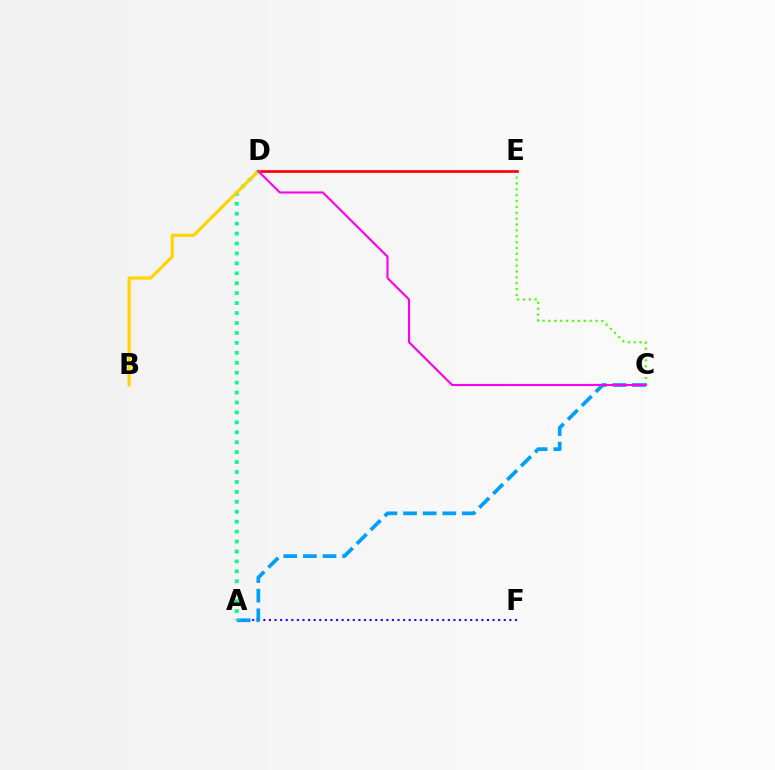{('C', 'E'): [{'color': '#4fff00', 'line_style': 'dotted', 'thickness': 1.6}], ('A', 'F'): [{'color': '#3700ff', 'line_style': 'dotted', 'thickness': 1.52}], ('A', 'C'): [{'color': '#009eff', 'line_style': 'dashed', 'thickness': 2.67}], ('D', 'E'): [{'color': '#ff0000', 'line_style': 'solid', 'thickness': 1.93}], ('A', 'D'): [{'color': '#00ff86', 'line_style': 'dotted', 'thickness': 2.7}], ('B', 'D'): [{'color': '#ffd500', 'line_style': 'solid', 'thickness': 2.28}], ('C', 'D'): [{'color': '#ff00ed', 'line_style': 'solid', 'thickness': 1.52}]}